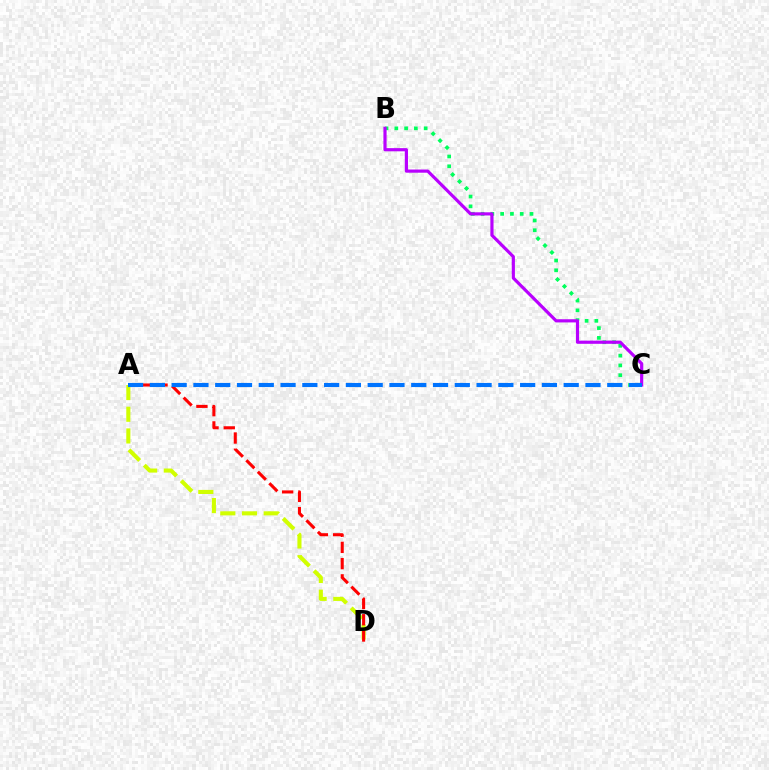{('B', 'C'): [{'color': '#00ff5c', 'line_style': 'dotted', 'thickness': 2.66}, {'color': '#b900ff', 'line_style': 'solid', 'thickness': 2.29}], ('A', 'D'): [{'color': '#d1ff00', 'line_style': 'dashed', 'thickness': 2.95}, {'color': '#ff0000', 'line_style': 'dashed', 'thickness': 2.21}], ('A', 'C'): [{'color': '#0074ff', 'line_style': 'dashed', 'thickness': 2.96}]}